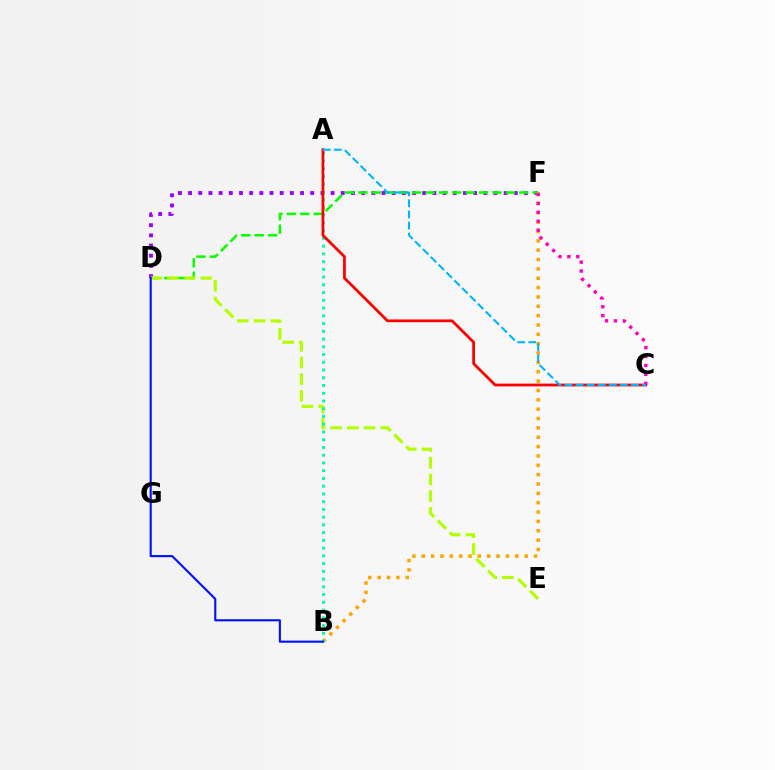{('D', 'F'): [{'color': '#9b00ff', 'line_style': 'dotted', 'thickness': 2.77}, {'color': '#08ff00', 'line_style': 'dashed', 'thickness': 1.82}], ('B', 'F'): [{'color': '#ffa500', 'line_style': 'dotted', 'thickness': 2.54}], ('D', 'E'): [{'color': '#b3ff00', 'line_style': 'dashed', 'thickness': 2.27}], ('A', 'B'): [{'color': '#00ff9d', 'line_style': 'dotted', 'thickness': 2.1}], ('A', 'C'): [{'color': '#ff0000', 'line_style': 'solid', 'thickness': 1.99}, {'color': '#00b5ff', 'line_style': 'dashed', 'thickness': 1.5}], ('B', 'D'): [{'color': '#0010ff', 'line_style': 'solid', 'thickness': 1.52}], ('C', 'F'): [{'color': '#ff00bd', 'line_style': 'dotted', 'thickness': 2.42}]}